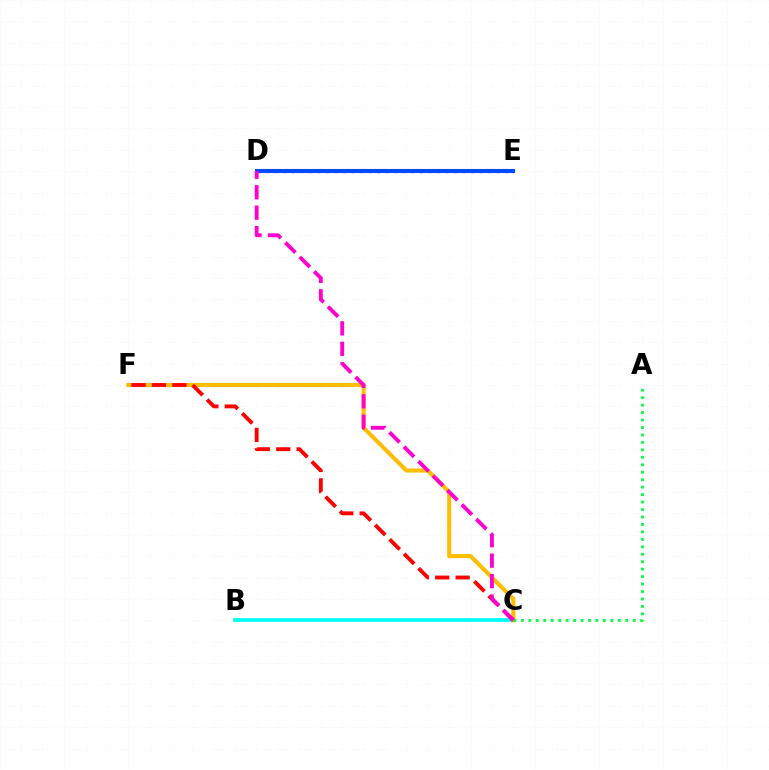{('B', 'C'): [{'color': '#00fff6', 'line_style': 'solid', 'thickness': 2.72}], ('C', 'F'): [{'color': '#ffbd00', 'line_style': 'solid', 'thickness': 2.94}, {'color': '#ff0000', 'line_style': 'dashed', 'thickness': 2.77}], ('D', 'E'): [{'color': '#84ff00', 'line_style': 'dotted', 'thickness': 1.97}, {'color': '#7200ff', 'line_style': 'dotted', 'thickness': 2.32}, {'color': '#004bff', 'line_style': 'solid', 'thickness': 2.93}], ('A', 'C'): [{'color': '#00ff39', 'line_style': 'dotted', 'thickness': 2.03}], ('C', 'D'): [{'color': '#ff00cf', 'line_style': 'dashed', 'thickness': 2.78}]}